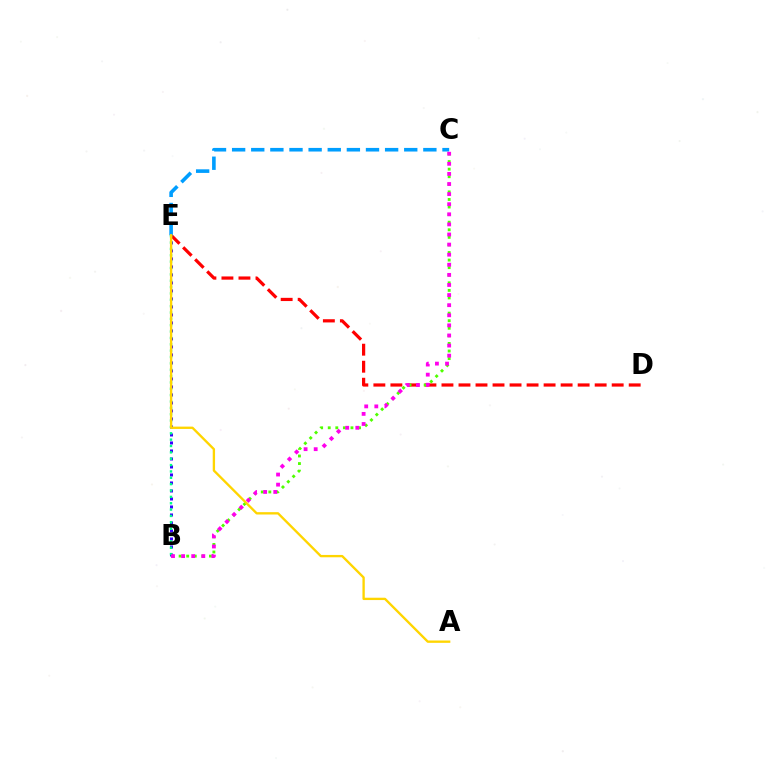{('B', 'E'): [{'color': '#3700ff', 'line_style': 'dotted', 'thickness': 2.17}, {'color': '#00ff86', 'line_style': 'dotted', 'thickness': 1.73}], ('D', 'E'): [{'color': '#ff0000', 'line_style': 'dashed', 'thickness': 2.31}], ('C', 'E'): [{'color': '#009eff', 'line_style': 'dashed', 'thickness': 2.6}], ('B', 'C'): [{'color': '#4fff00', 'line_style': 'dotted', 'thickness': 2.06}, {'color': '#ff00ed', 'line_style': 'dotted', 'thickness': 2.74}], ('A', 'E'): [{'color': '#ffd500', 'line_style': 'solid', 'thickness': 1.68}]}